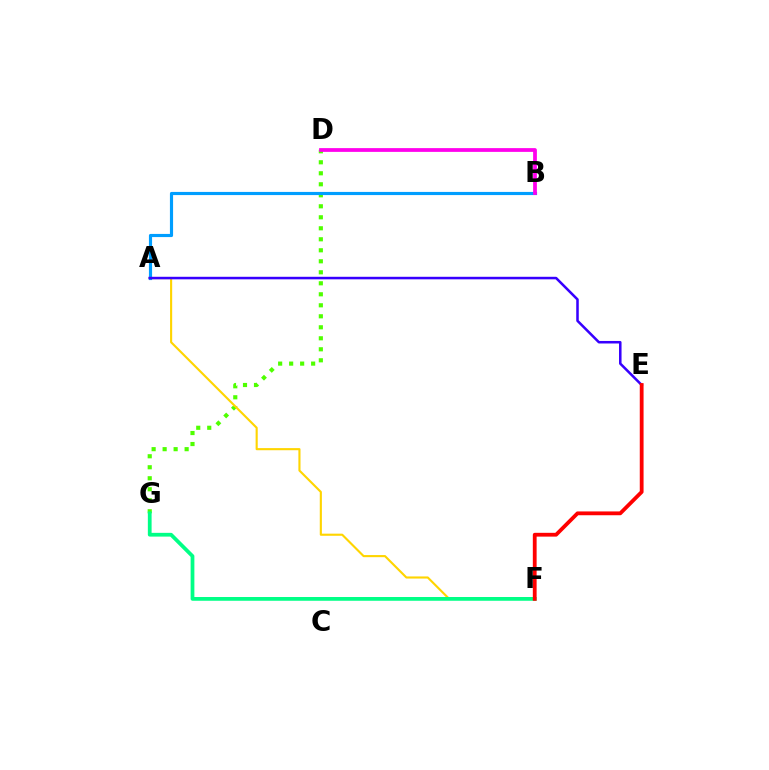{('D', 'G'): [{'color': '#4fff00', 'line_style': 'dotted', 'thickness': 2.99}], ('A', 'F'): [{'color': '#ffd500', 'line_style': 'solid', 'thickness': 1.53}], ('A', 'B'): [{'color': '#009eff', 'line_style': 'solid', 'thickness': 2.27}], ('B', 'D'): [{'color': '#ff00ed', 'line_style': 'solid', 'thickness': 2.71}], ('F', 'G'): [{'color': '#00ff86', 'line_style': 'solid', 'thickness': 2.7}], ('A', 'E'): [{'color': '#3700ff', 'line_style': 'solid', 'thickness': 1.82}], ('E', 'F'): [{'color': '#ff0000', 'line_style': 'solid', 'thickness': 2.74}]}